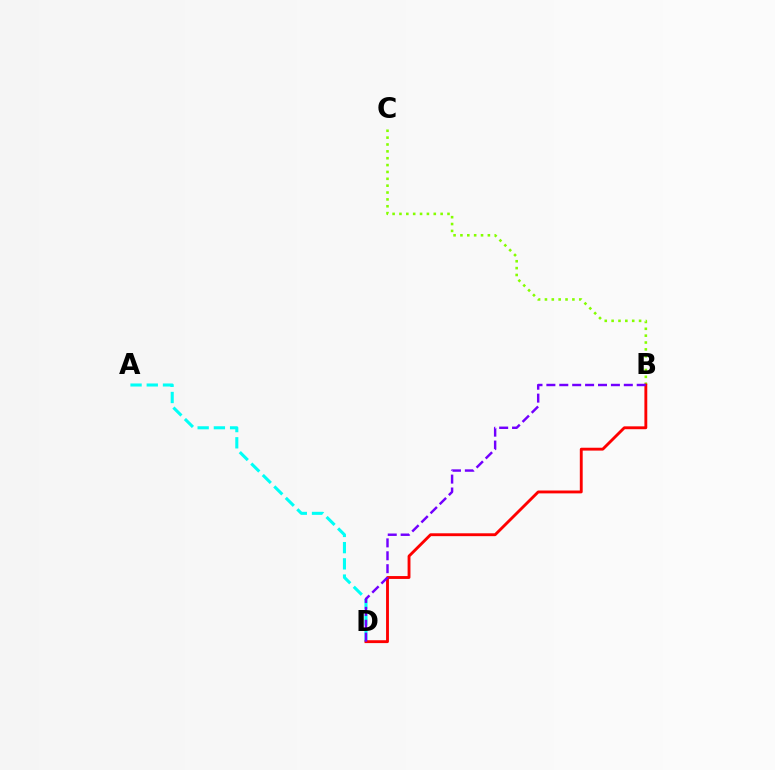{('A', 'D'): [{'color': '#00fff6', 'line_style': 'dashed', 'thickness': 2.2}], ('B', 'C'): [{'color': '#84ff00', 'line_style': 'dotted', 'thickness': 1.86}], ('B', 'D'): [{'color': '#ff0000', 'line_style': 'solid', 'thickness': 2.06}, {'color': '#7200ff', 'line_style': 'dashed', 'thickness': 1.75}]}